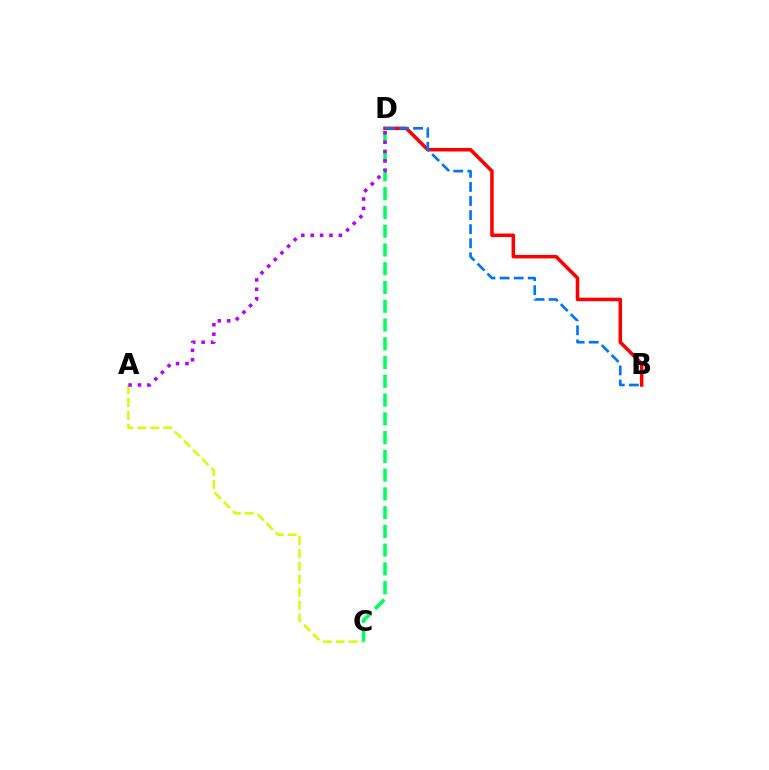{('A', 'C'): [{'color': '#d1ff00', 'line_style': 'dashed', 'thickness': 1.76}], ('B', 'D'): [{'color': '#ff0000', 'line_style': 'solid', 'thickness': 2.54}, {'color': '#0074ff', 'line_style': 'dashed', 'thickness': 1.91}], ('C', 'D'): [{'color': '#00ff5c', 'line_style': 'dashed', 'thickness': 2.55}], ('A', 'D'): [{'color': '#b900ff', 'line_style': 'dotted', 'thickness': 2.55}]}